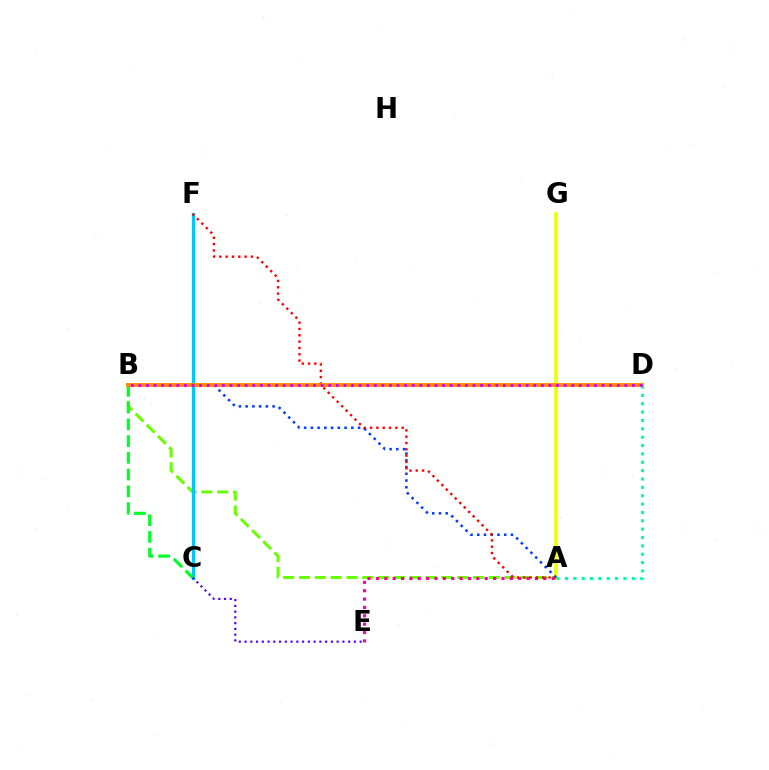{('A', 'G'): [{'color': '#eeff00', 'line_style': 'solid', 'thickness': 2.57}], ('A', 'B'): [{'color': '#66ff00', 'line_style': 'dashed', 'thickness': 2.15}, {'color': '#003fff', 'line_style': 'dotted', 'thickness': 1.83}], ('C', 'F'): [{'color': '#00c7ff', 'line_style': 'solid', 'thickness': 2.35}], ('C', 'E'): [{'color': '#4f00ff', 'line_style': 'dotted', 'thickness': 1.56}], ('A', 'E'): [{'color': '#ff00a0', 'line_style': 'dotted', 'thickness': 2.27}], ('A', 'F'): [{'color': '#ff0000', 'line_style': 'dotted', 'thickness': 1.72}], ('B', 'C'): [{'color': '#00ff27', 'line_style': 'dashed', 'thickness': 2.27}], ('B', 'D'): [{'color': '#ff8800', 'line_style': 'solid', 'thickness': 2.79}, {'color': '#d600ff', 'line_style': 'dotted', 'thickness': 2.06}], ('A', 'D'): [{'color': '#00ffaf', 'line_style': 'dotted', 'thickness': 2.27}]}